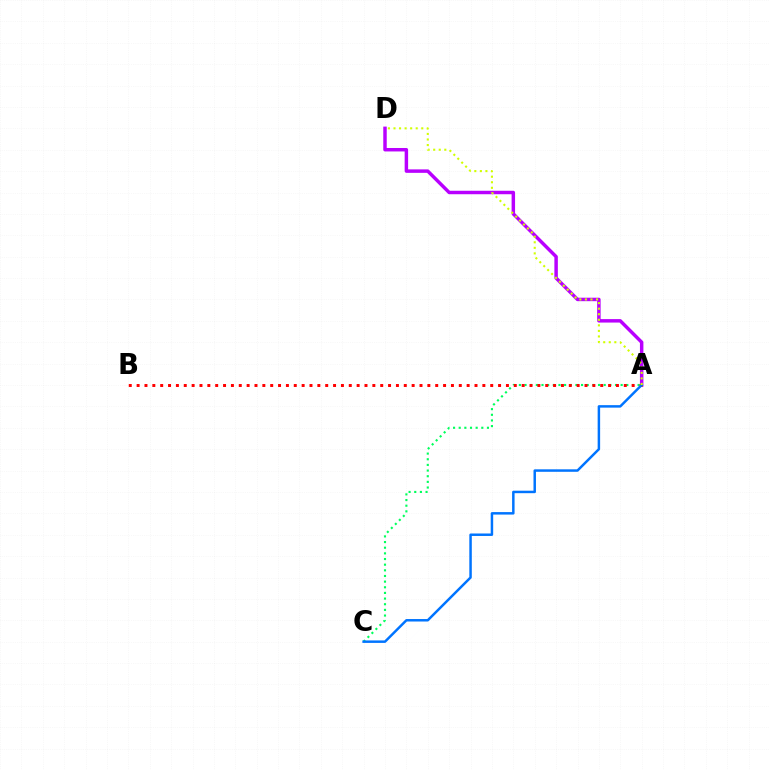{('A', 'C'): [{'color': '#00ff5c', 'line_style': 'dotted', 'thickness': 1.54}, {'color': '#0074ff', 'line_style': 'solid', 'thickness': 1.78}], ('A', 'D'): [{'color': '#b900ff', 'line_style': 'solid', 'thickness': 2.49}, {'color': '#d1ff00', 'line_style': 'dotted', 'thickness': 1.51}], ('A', 'B'): [{'color': '#ff0000', 'line_style': 'dotted', 'thickness': 2.13}]}